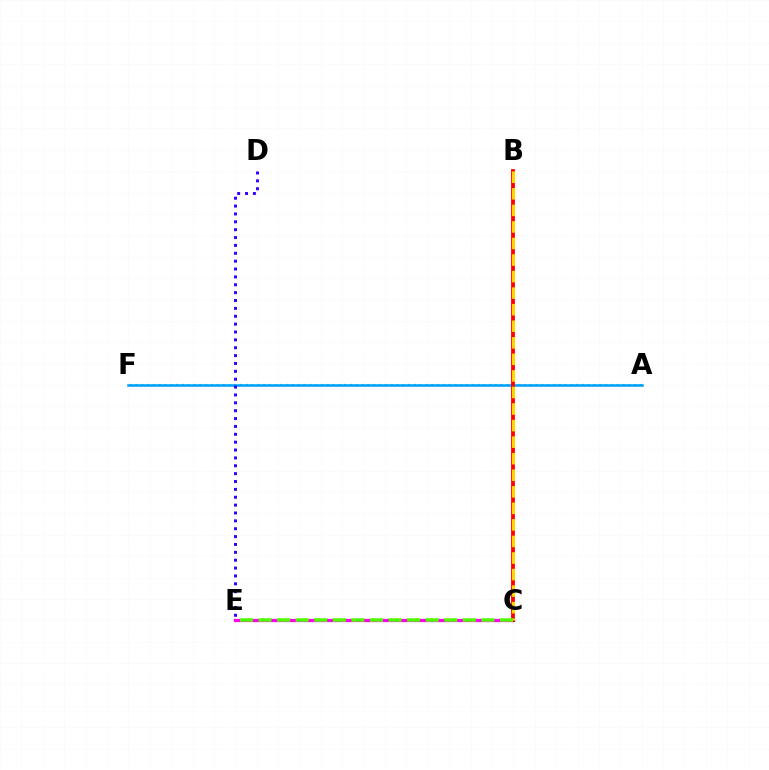{('A', 'F'): [{'color': '#00ff86', 'line_style': 'dotted', 'thickness': 1.58}, {'color': '#009eff', 'line_style': 'solid', 'thickness': 1.82}], ('C', 'E'): [{'color': '#ff00ed', 'line_style': 'solid', 'thickness': 2.35}, {'color': '#4fff00', 'line_style': 'dashed', 'thickness': 2.52}], ('B', 'C'): [{'color': '#ff0000', 'line_style': 'solid', 'thickness': 2.75}, {'color': '#ffd500', 'line_style': 'dashed', 'thickness': 2.25}], ('D', 'E'): [{'color': '#3700ff', 'line_style': 'dotted', 'thickness': 2.14}]}